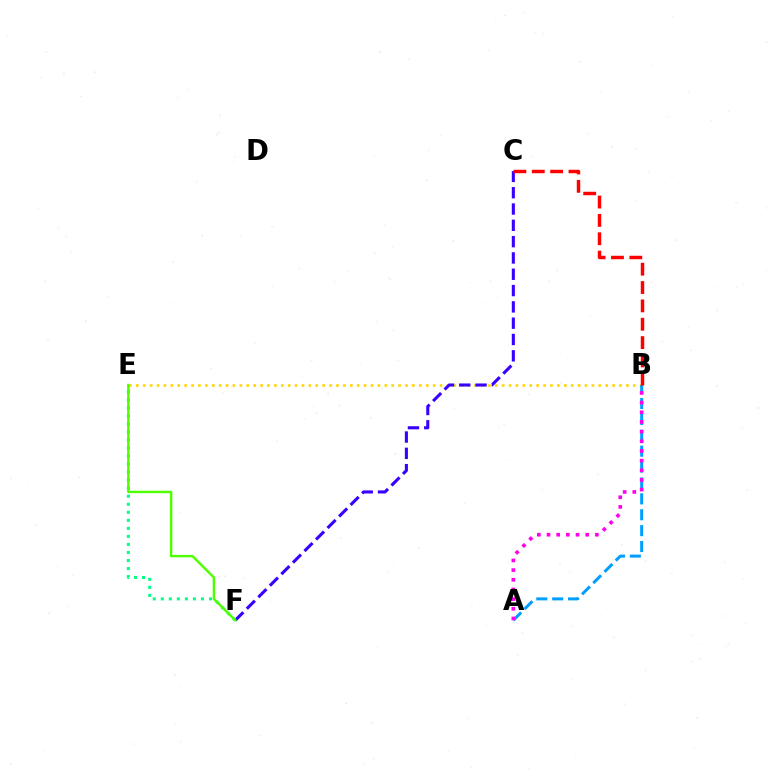{('B', 'E'): [{'color': '#ffd500', 'line_style': 'dotted', 'thickness': 1.88}], ('A', 'B'): [{'color': '#009eff', 'line_style': 'dashed', 'thickness': 2.16}, {'color': '#ff00ed', 'line_style': 'dotted', 'thickness': 2.63}], ('C', 'F'): [{'color': '#3700ff', 'line_style': 'dashed', 'thickness': 2.22}], ('E', 'F'): [{'color': '#00ff86', 'line_style': 'dotted', 'thickness': 2.18}, {'color': '#4fff00', 'line_style': 'solid', 'thickness': 1.74}], ('B', 'C'): [{'color': '#ff0000', 'line_style': 'dashed', 'thickness': 2.49}]}